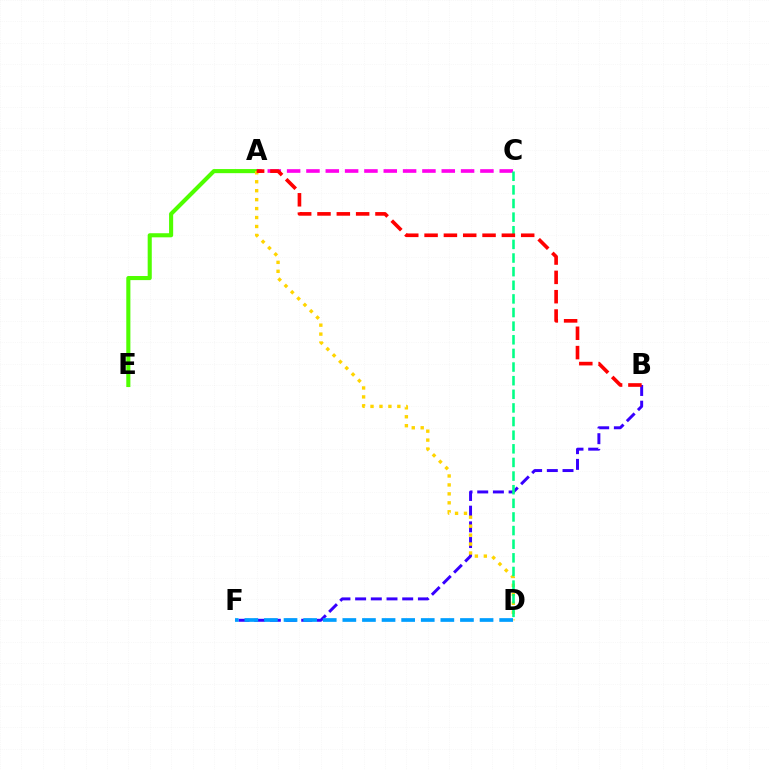{('B', 'F'): [{'color': '#3700ff', 'line_style': 'dashed', 'thickness': 2.13}], ('A', 'E'): [{'color': '#4fff00', 'line_style': 'solid', 'thickness': 2.95}], ('A', 'C'): [{'color': '#ff00ed', 'line_style': 'dashed', 'thickness': 2.63}], ('A', 'D'): [{'color': '#ffd500', 'line_style': 'dotted', 'thickness': 2.43}], ('D', 'F'): [{'color': '#009eff', 'line_style': 'dashed', 'thickness': 2.66}], ('C', 'D'): [{'color': '#00ff86', 'line_style': 'dashed', 'thickness': 1.85}], ('A', 'B'): [{'color': '#ff0000', 'line_style': 'dashed', 'thickness': 2.63}]}